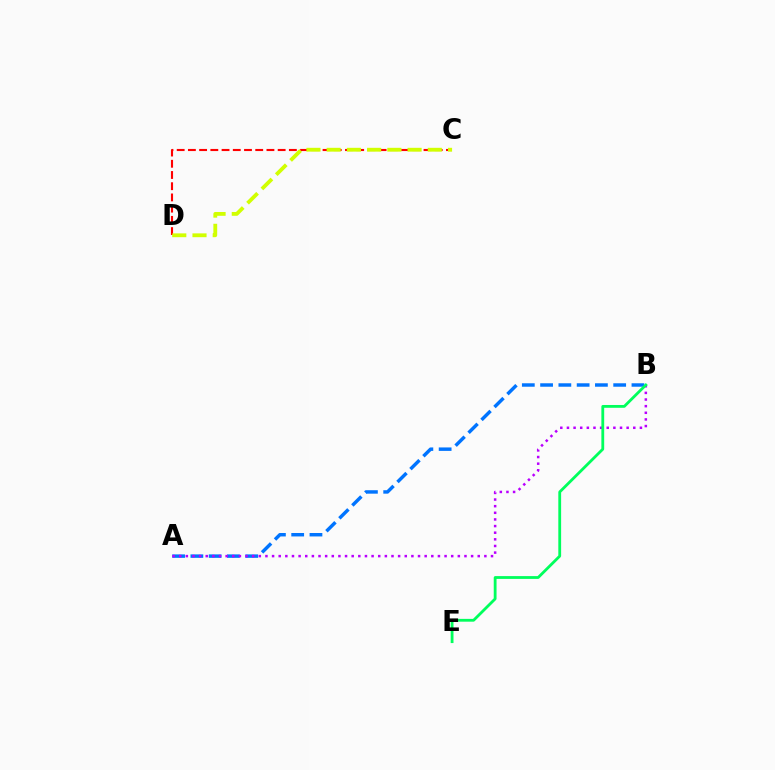{('A', 'B'): [{'color': '#0074ff', 'line_style': 'dashed', 'thickness': 2.48}, {'color': '#b900ff', 'line_style': 'dotted', 'thickness': 1.8}], ('C', 'D'): [{'color': '#ff0000', 'line_style': 'dashed', 'thickness': 1.52}, {'color': '#d1ff00', 'line_style': 'dashed', 'thickness': 2.75}], ('B', 'E'): [{'color': '#00ff5c', 'line_style': 'solid', 'thickness': 2.02}]}